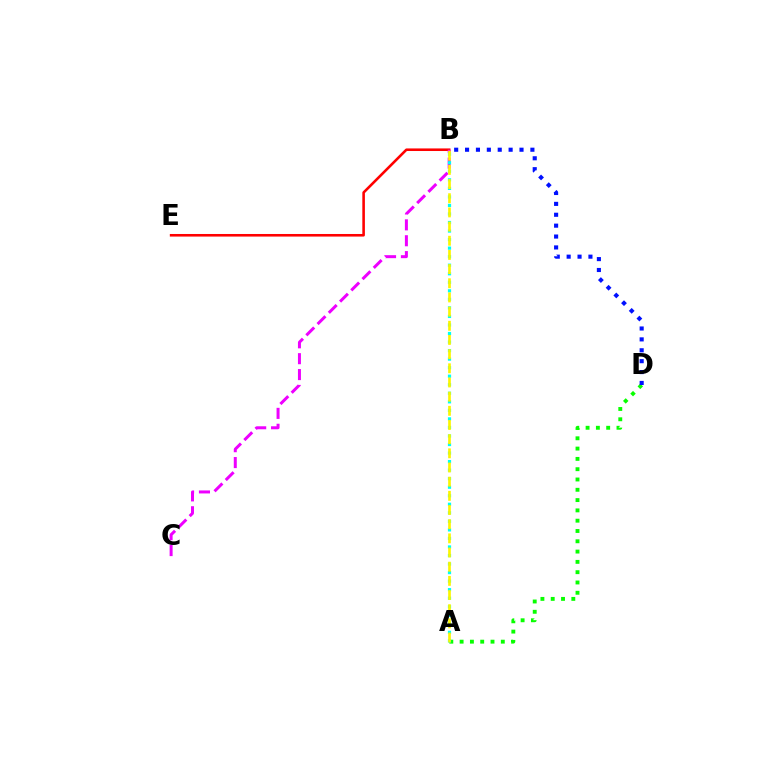{('B', 'E'): [{'color': '#ff0000', 'line_style': 'solid', 'thickness': 1.86}], ('B', 'C'): [{'color': '#ee00ff', 'line_style': 'dashed', 'thickness': 2.16}], ('A', 'D'): [{'color': '#08ff00', 'line_style': 'dotted', 'thickness': 2.8}], ('B', 'D'): [{'color': '#0010ff', 'line_style': 'dotted', 'thickness': 2.96}], ('A', 'B'): [{'color': '#00fff6', 'line_style': 'dotted', 'thickness': 2.32}, {'color': '#fcf500', 'line_style': 'dashed', 'thickness': 1.93}]}